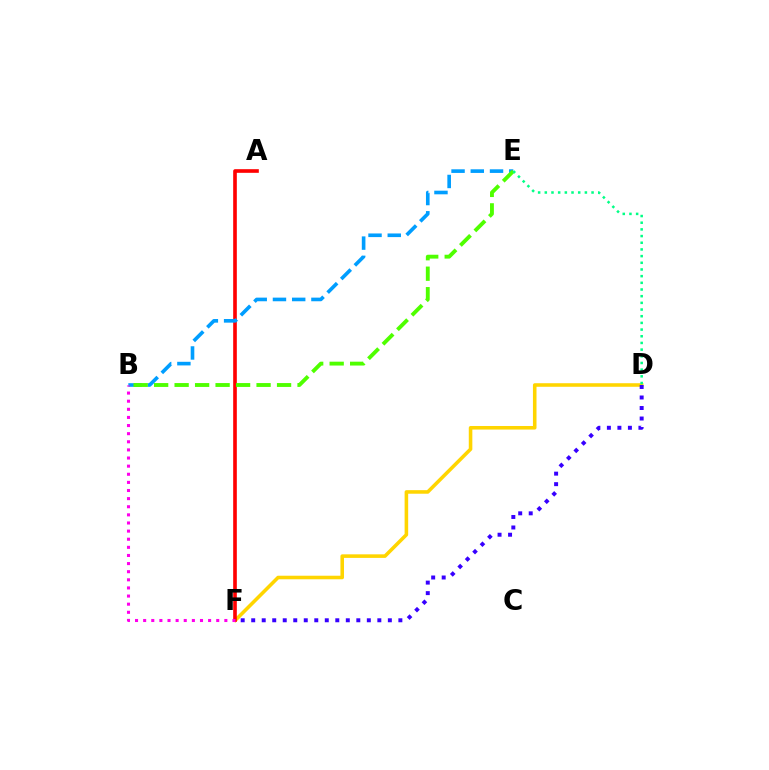{('D', 'F'): [{'color': '#ffd500', 'line_style': 'solid', 'thickness': 2.57}, {'color': '#3700ff', 'line_style': 'dotted', 'thickness': 2.86}], ('A', 'F'): [{'color': '#ff0000', 'line_style': 'solid', 'thickness': 2.62}], ('B', 'E'): [{'color': '#009eff', 'line_style': 'dashed', 'thickness': 2.61}, {'color': '#4fff00', 'line_style': 'dashed', 'thickness': 2.78}], ('B', 'F'): [{'color': '#ff00ed', 'line_style': 'dotted', 'thickness': 2.21}], ('D', 'E'): [{'color': '#00ff86', 'line_style': 'dotted', 'thickness': 1.81}]}